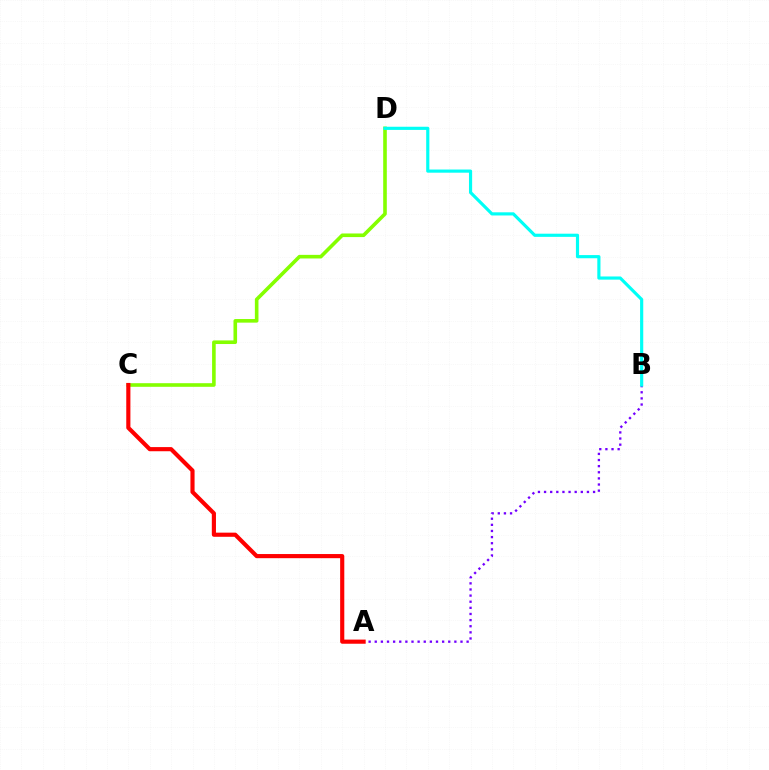{('C', 'D'): [{'color': '#84ff00', 'line_style': 'solid', 'thickness': 2.6}], ('A', 'B'): [{'color': '#7200ff', 'line_style': 'dotted', 'thickness': 1.66}], ('A', 'C'): [{'color': '#ff0000', 'line_style': 'solid', 'thickness': 2.98}], ('B', 'D'): [{'color': '#00fff6', 'line_style': 'solid', 'thickness': 2.28}]}